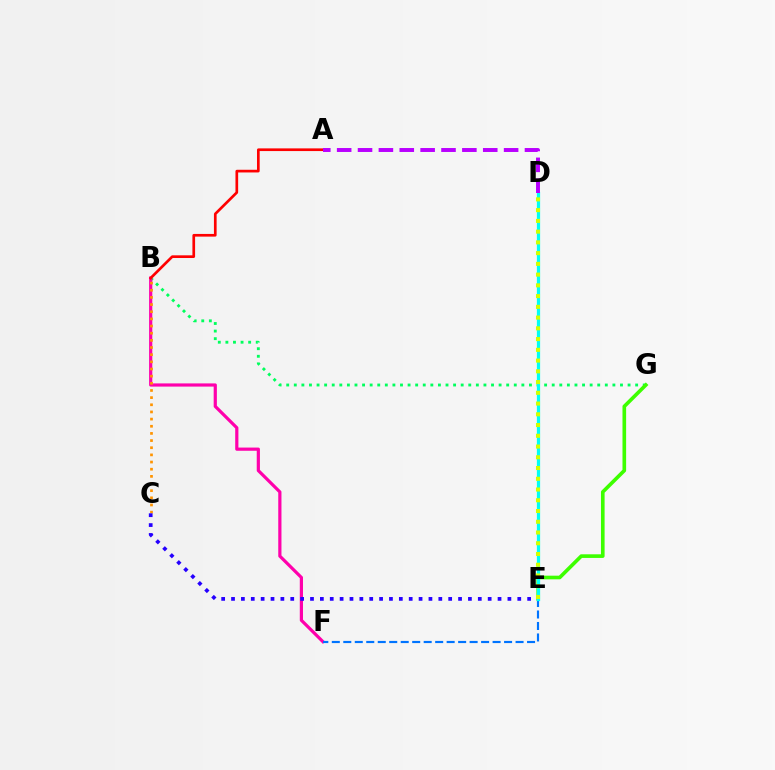{('B', 'G'): [{'color': '#00ff5c', 'line_style': 'dotted', 'thickness': 2.06}], ('E', 'G'): [{'color': '#3dff00', 'line_style': 'solid', 'thickness': 2.62}], ('B', 'F'): [{'color': '#ff00ac', 'line_style': 'solid', 'thickness': 2.3}], ('B', 'C'): [{'color': '#ff9400', 'line_style': 'dotted', 'thickness': 1.94}], ('A', 'B'): [{'color': '#ff0000', 'line_style': 'solid', 'thickness': 1.93}], ('C', 'E'): [{'color': '#2500ff', 'line_style': 'dotted', 'thickness': 2.68}], ('E', 'F'): [{'color': '#0074ff', 'line_style': 'dashed', 'thickness': 1.56}], ('D', 'E'): [{'color': '#00fff6', 'line_style': 'solid', 'thickness': 2.34}, {'color': '#d1ff00', 'line_style': 'dotted', 'thickness': 2.92}], ('A', 'D'): [{'color': '#b900ff', 'line_style': 'dashed', 'thickness': 2.83}]}